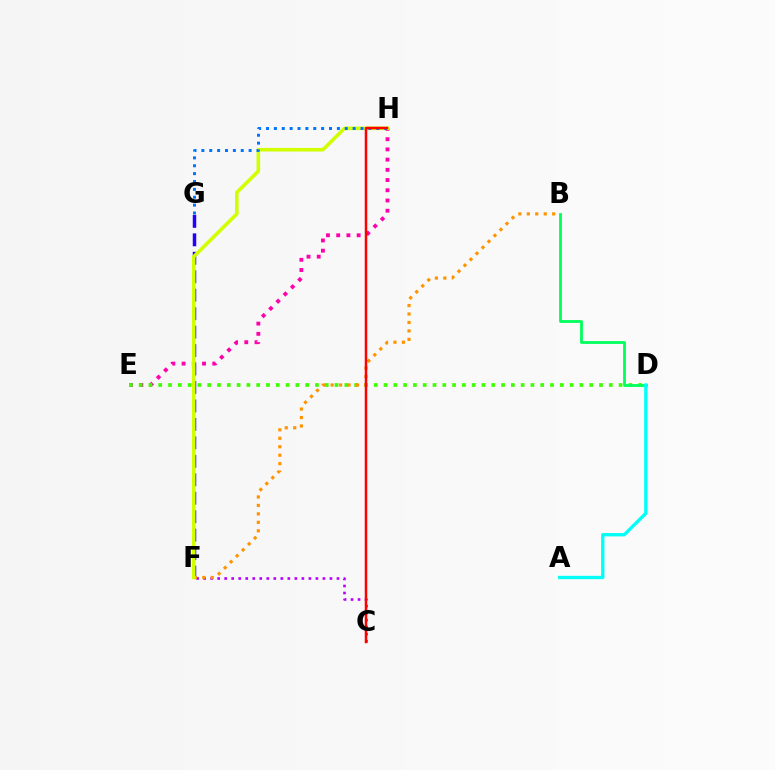{('C', 'F'): [{'color': '#b900ff', 'line_style': 'dotted', 'thickness': 1.91}], ('E', 'H'): [{'color': '#ff00ac', 'line_style': 'dotted', 'thickness': 2.78}], ('D', 'E'): [{'color': '#3dff00', 'line_style': 'dotted', 'thickness': 2.66}], ('F', 'G'): [{'color': '#2500ff', 'line_style': 'dashed', 'thickness': 2.51}], ('B', 'D'): [{'color': '#00ff5c', 'line_style': 'solid', 'thickness': 2.01}], ('A', 'D'): [{'color': '#00fff6', 'line_style': 'solid', 'thickness': 2.4}], ('B', 'F'): [{'color': '#ff9400', 'line_style': 'dotted', 'thickness': 2.3}], ('F', 'H'): [{'color': '#d1ff00', 'line_style': 'solid', 'thickness': 2.58}], ('G', 'H'): [{'color': '#0074ff', 'line_style': 'dotted', 'thickness': 2.14}], ('C', 'H'): [{'color': '#ff0000', 'line_style': 'solid', 'thickness': 1.8}]}